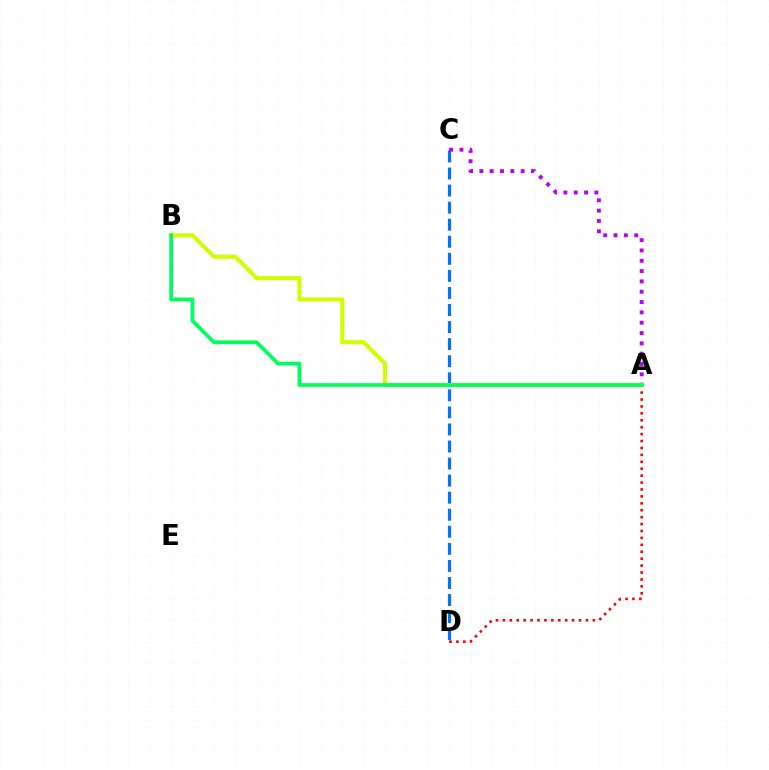{('C', 'D'): [{'color': '#0074ff', 'line_style': 'dashed', 'thickness': 2.32}], ('A', 'C'): [{'color': '#b900ff', 'line_style': 'dotted', 'thickness': 2.8}], ('A', 'D'): [{'color': '#ff0000', 'line_style': 'dotted', 'thickness': 1.88}], ('A', 'B'): [{'color': '#d1ff00', 'line_style': 'solid', 'thickness': 2.91}, {'color': '#00ff5c', 'line_style': 'solid', 'thickness': 2.68}]}